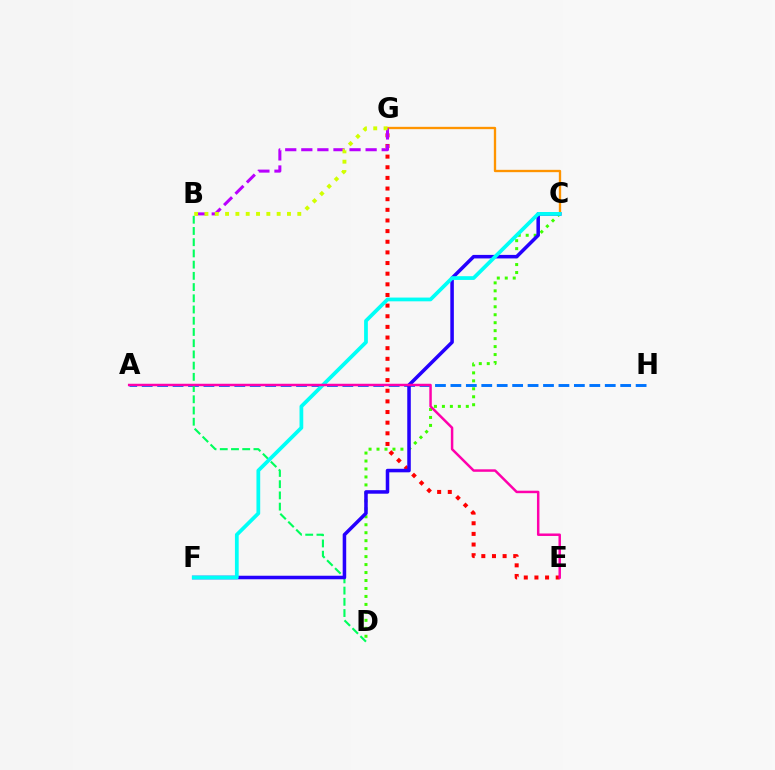{('C', 'D'): [{'color': '#3dff00', 'line_style': 'dotted', 'thickness': 2.16}], ('C', 'G'): [{'color': '#ff9400', 'line_style': 'solid', 'thickness': 1.68}], ('A', 'H'): [{'color': '#0074ff', 'line_style': 'dashed', 'thickness': 2.1}], ('B', 'D'): [{'color': '#00ff5c', 'line_style': 'dashed', 'thickness': 1.52}], ('E', 'G'): [{'color': '#ff0000', 'line_style': 'dotted', 'thickness': 2.89}], ('C', 'F'): [{'color': '#2500ff', 'line_style': 'solid', 'thickness': 2.54}, {'color': '#00fff6', 'line_style': 'solid', 'thickness': 2.7}], ('B', 'G'): [{'color': '#b900ff', 'line_style': 'dashed', 'thickness': 2.18}, {'color': '#d1ff00', 'line_style': 'dotted', 'thickness': 2.8}], ('A', 'E'): [{'color': '#ff00ac', 'line_style': 'solid', 'thickness': 1.79}]}